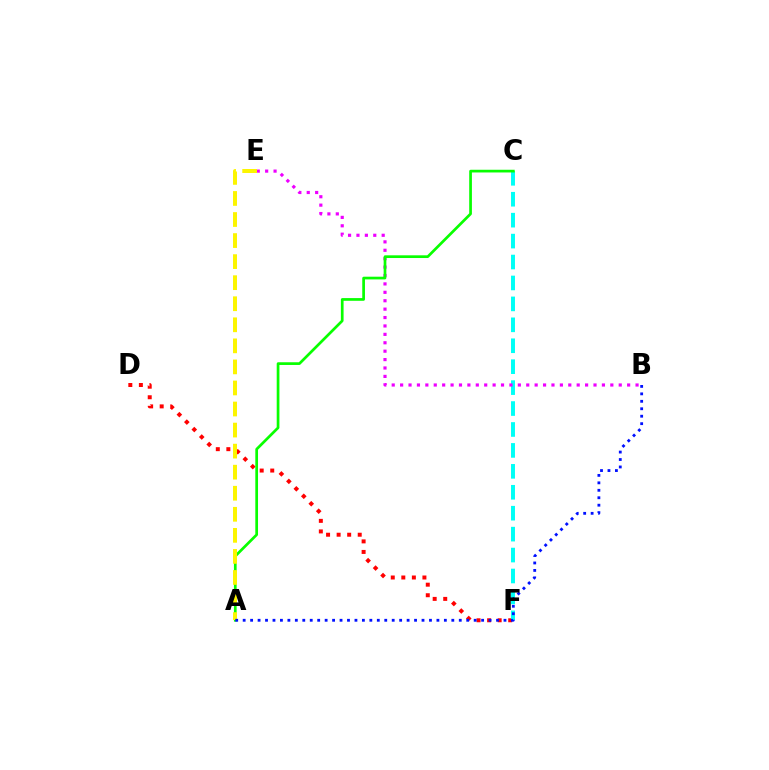{('D', 'F'): [{'color': '#ff0000', 'line_style': 'dotted', 'thickness': 2.87}], ('C', 'F'): [{'color': '#00fff6', 'line_style': 'dashed', 'thickness': 2.84}], ('B', 'E'): [{'color': '#ee00ff', 'line_style': 'dotted', 'thickness': 2.28}], ('A', 'C'): [{'color': '#08ff00', 'line_style': 'solid', 'thickness': 1.95}], ('A', 'E'): [{'color': '#fcf500', 'line_style': 'dashed', 'thickness': 2.86}], ('A', 'B'): [{'color': '#0010ff', 'line_style': 'dotted', 'thickness': 2.02}]}